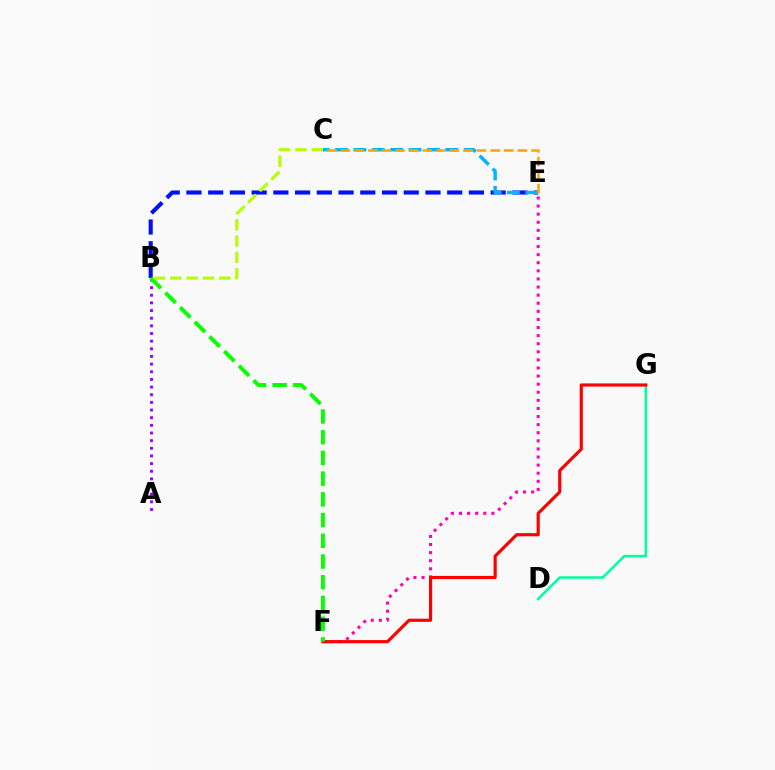{('E', 'F'): [{'color': '#ff00bd', 'line_style': 'dotted', 'thickness': 2.2}], ('B', 'E'): [{'color': '#0010ff', 'line_style': 'dashed', 'thickness': 2.95}], ('D', 'G'): [{'color': '#00ff9d', 'line_style': 'solid', 'thickness': 1.82}], ('F', 'G'): [{'color': '#ff0000', 'line_style': 'solid', 'thickness': 2.28}], ('C', 'E'): [{'color': '#00b5ff', 'line_style': 'dashed', 'thickness': 2.5}, {'color': '#ffa500', 'line_style': 'dashed', 'thickness': 1.85}], ('A', 'B'): [{'color': '#9b00ff', 'line_style': 'dotted', 'thickness': 2.08}], ('B', 'F'): [{'color': '#08ff00', 'line_style': 'dashed', 'thickness': 2.82}], ('B', 'C'): [{'color': '#b3ff00', 'line_style': 'dashed', 'thickness': 2.21}]}